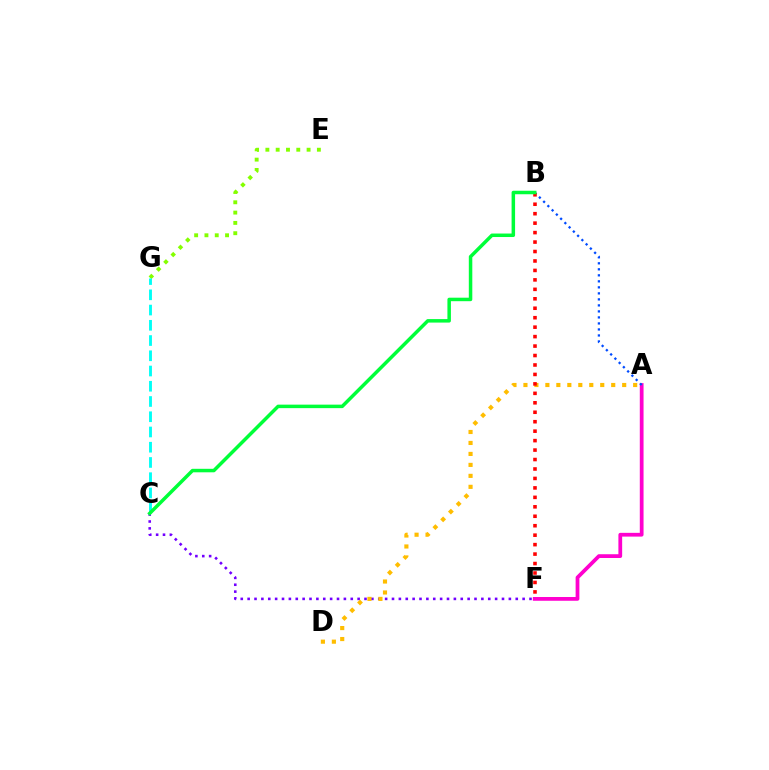{('A', 'F'): [{'color': '#ff00cf', 'line_style': 'solid', 'thickness': 2.71}], ('C', 'F'): [{'color': '#7200ff', 'line_style': 'dotted', 'thickness': 1.87}], ('A', 'B'): [{'color': '#004bff', 'line_style': 'dotted', 'thickness': 1.63}], ('A', 'D'): [{'color': '#ffbd00', 'line_style': 'dotted', 'thickness': 2.98}], ('E', 'G'): [{'color': '#84ff00', 'line_style': 'dotted', 'thickness': 2.8}], ('C', 'G'): [{'color': '#00fff6', 'line_style': 'dashed', 'thickness': 2.07}], ('B', 'F'): [{'color': '#ff0000', 'line_style': 'dotted', 'thickness': 2.57}], ('B', 'C'): [{'color': '#00ff39', 'line_style': 'solid', 'thickness': 2.52}]}